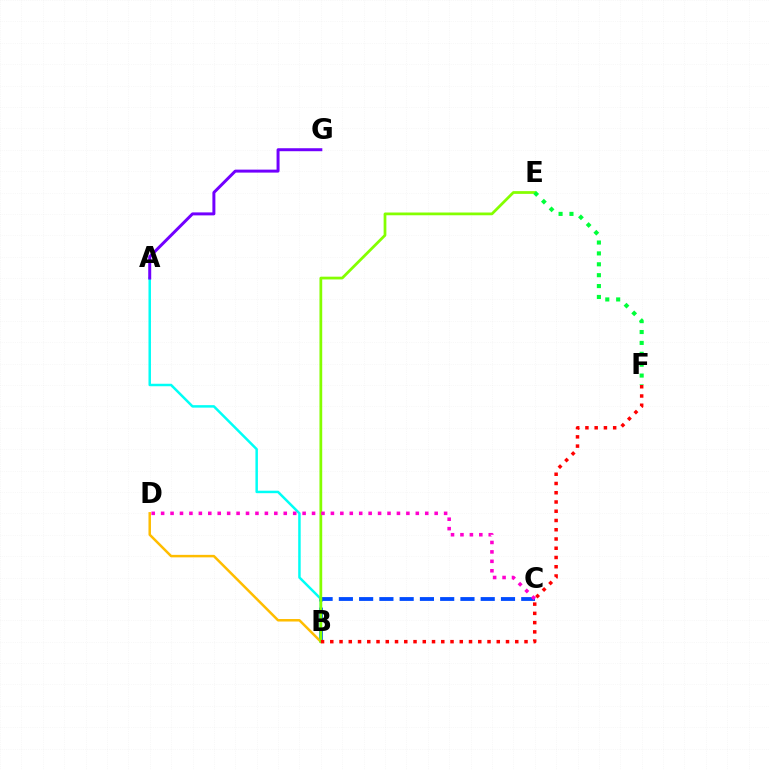{('B', 'C'): [{'color': '#004bff', 'line_style': 'dashed', 'thickness': 2.75}], ('A', 'B'): [{'color': '#00fff6', 'line_style': 'solid', 'thickness': 1.79}], ('B', 'D'): [{'color': '#ffbd00', 'line_style': 'solid', 'thickness': 1.8}], ('B', 'E'): [{'color': '#84ff00', 'line_style': 'solid', 'thickness': 1.98}], ('E', 'F'): [{'color': '#00ff39', 'line_style': 'dotted', 'thickness': 2.96}], ('B', 'F'): [{'color': '#ff0000', 'line_style': 'dotted', 'thickness': 2.51}], ('A', 'G'): [{'color': '#7200ff', 'line_style': 'solid', 'thickness': 2.15}], ('C', 'D'): [{'color': '#ff00cf', 'line_style': 'dotted', 'thickness': 2.56}]}